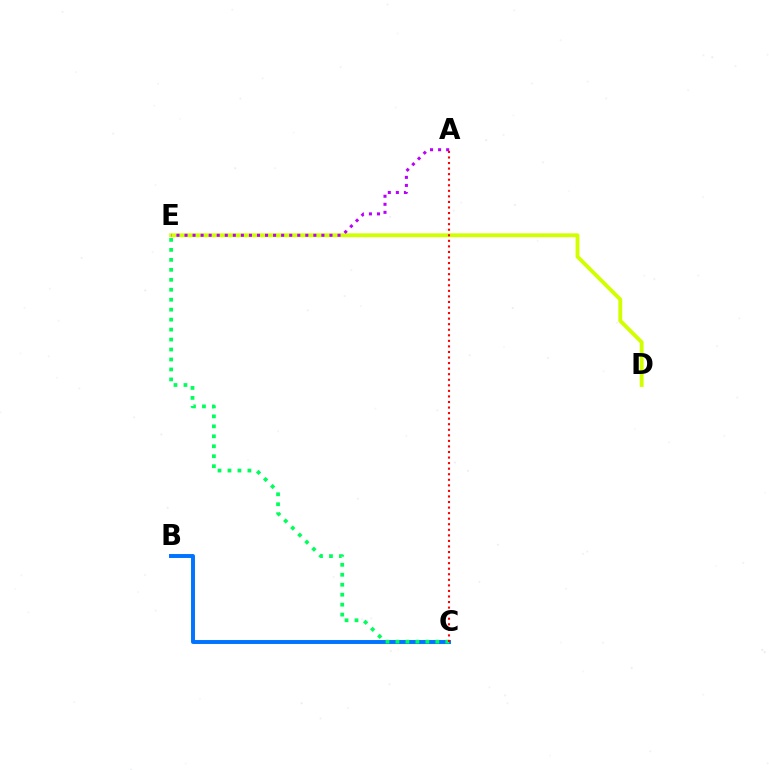{('B', 'C'): [{'color': '#0074ff', 'line_style': 'solid', 'thickness': 2.84}], ('D', 'E'): [{'color': '#d1ff00', 'line_style': 'solid', 'thickness': 2.78}], ('C', 'E'): [{'color': '#00ff5c', 'line_style': 'dotted', 'thickness': 2.71}], ('A', 'C'): [{'color': '#ff0000', 'line_style': 'dotted', 'thickness': 1.51}], ('A', 'E'): [{'color': '#b900ff', 'line_style': 'dotted', 'thickness': 2.19}]}